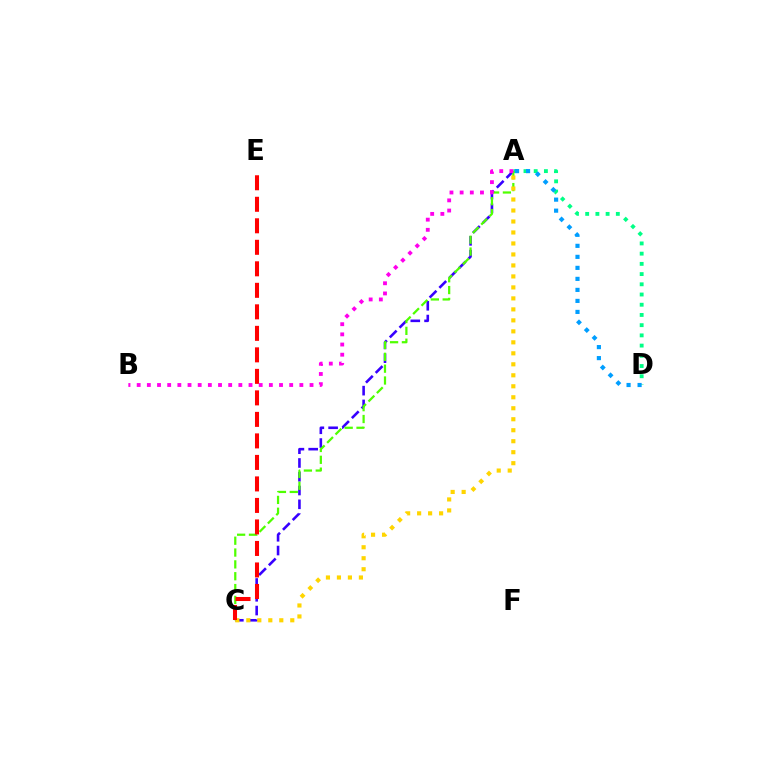{('A', 'C'): [{'color': '#3700ff', 'line_style': 'dashed', 'thickness': 1.87}, {'color': '#4fff00', 'line_style': 'dashed', 'thickness': 1.61}, {'color': '#ffd500', 'line_style': 'dotted', 'thickness': 2.98}], ('A', 'D'): [{'color': '#00ff86', 'line_style': 'dotted', 'thickness': 2.78}, {'color': '#009eff', 'line_style': 'dotted', 'thickness': 2.99}], ('C', 'E'): [{'color': '#ff0000', 'line_style': 'dashed', 'thickness': 2.92}], ('A', 'B'): [{'color': '#ff00ed', 'line_style': 'dotted', 'thickness': 2.76}]}